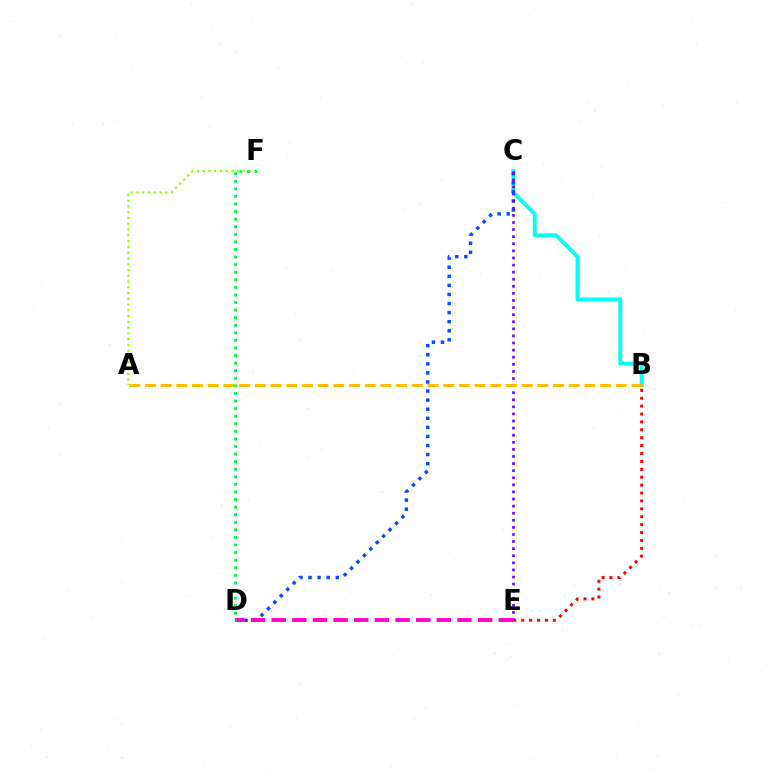{('B', 'E'): [{'color': '#ff0000', 'line_style': 'dotted', 'thickness': 2.15}], ('B', 'C'): [{'color': '#00fff6', 'line_style': 'solid', 'thickness': 2.81}], ('C', 'D'): [{'color': '#004bff', 'line_style': 'dotted', 'thickness': 2.47}], ('C', 'E'): [{'color': '#7200ff', 'line_style': 'dotted', 'thickness': 1.93}], ('D', 'E'): [{'color': '#ff00cf', 'line_style': 'dashed', 'thickness': 2.8}], ('A', 'F'): [{'color': '#84ff00', 'line_style': 'dotted', 'thickness': 1.57}], ('D', 'F'): [{'color': '#00ff39', 'line_style': 'dotted', 'thickness': 2.06}], ('A', 'B'): [{'color': '#ffbd00', 'line_style': 'dashed', 'thickness': 2.13}]}